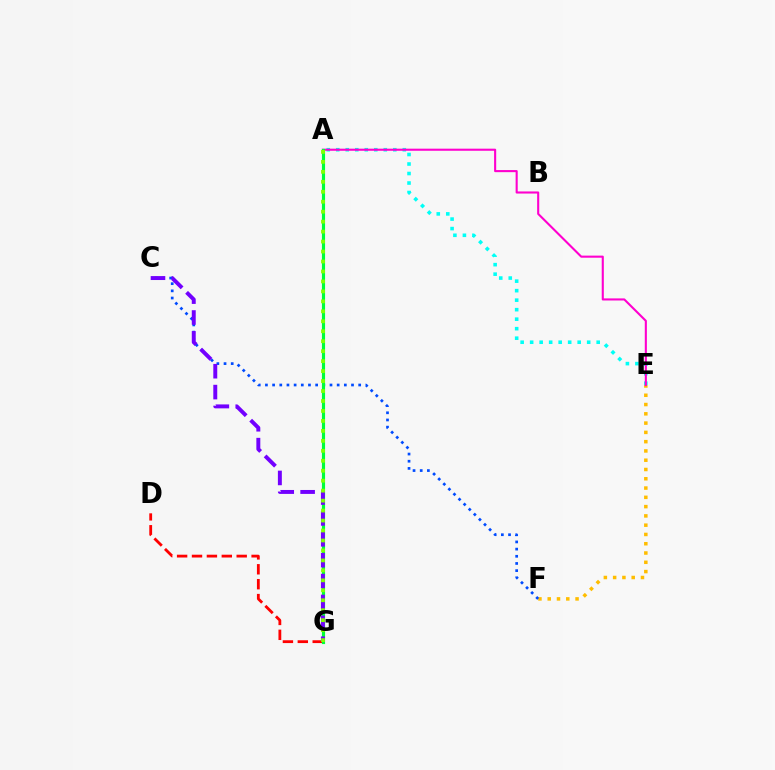{('E', 'F'): [{'color': '#ffbd00', 'line_style': 'dotted', 'thickness': 2.52}], ('A', 'E'): [{'color': '#00fff6', 'line_style': 'dotted', 'thickness': 2.58}, {'color': '#ff00cf', 'line_style': 'solid', 'thickness': 1.51}], ('D', 'G'): [{'color': '#ff0000', 'line_style': 'dashed', 'thickness': 2.02}], ('C', 'F'): [{'color': '#004bff', 'line_style': 'dotted', 'thickness': 1.95}], ('A', 'G'): [{'color': '#00ff39', 'line_style': 'solid', 'thickness': 2.27}, {'color': '#84ff00', 'line_style': 'dotted', 'thickness': 2.71}], ('C', 'G'): [{'color': '#7200ff', 'line_style': 'dashed', 'thickness': 2.84}]}